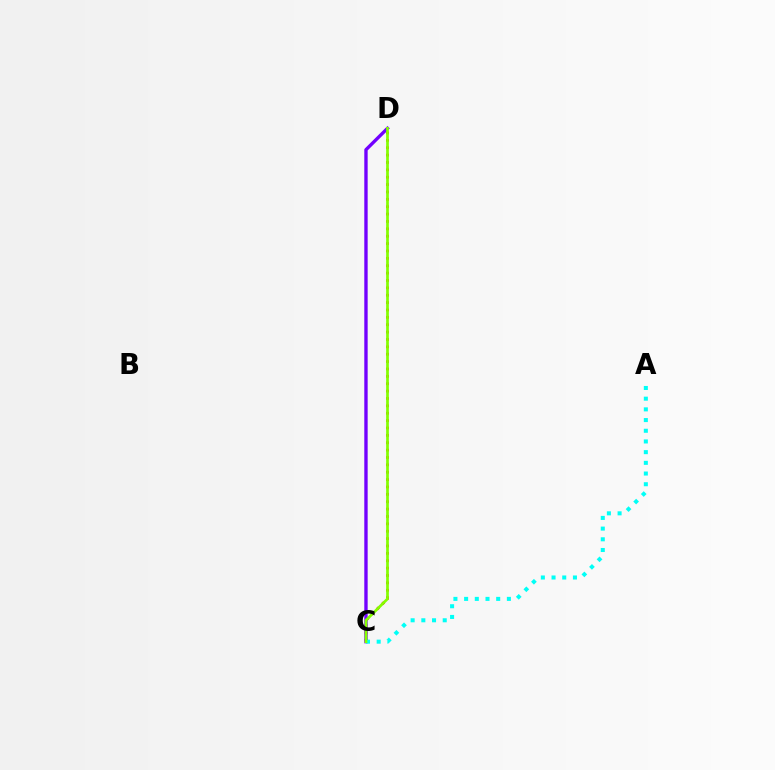{('C', 'D'): [{'color': '#ff0000', 'line_style': 'dotted', 'thickness': 2.0}, {'color': '#7200ff', 'line_style': 'solid', 'thickness': 2.42}, {'color': '#84ff00', 'line_style': 'solid', 'thickness': 1.96}], ('A', 'C'): [{'color': '#00fff6', 'line_style': 'dotted', 'thickness': 2.91}]}